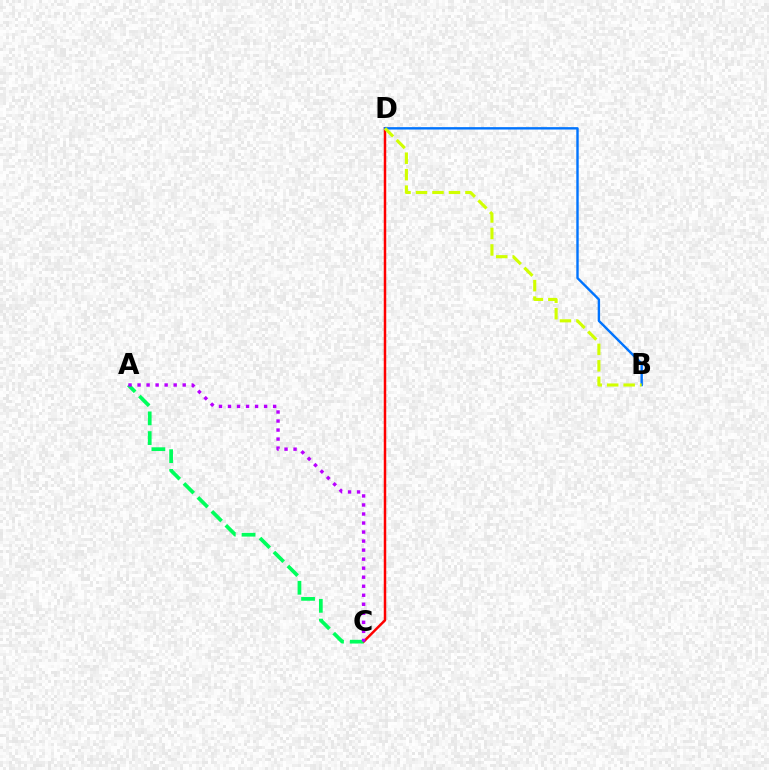{('C', 'D'): [{'color': '#ff0000', 'line_style': 'solid', 'thickness': 1.79}], ('B', 'D'): [{'color': '#0074ff', 'line_style': 'solid', 'thickness': 1.73}, {'color': '#d1ff00', 'line_style': 'dashed', 'thickness': 2.24}], ('A', 'C'): [{'color': '#00ff5c', 'line_style': 'dashed', 'thickness': 2.68}, {'color': '#b900ff', 'line_style': 'dotted', 'thickness': 2.45}]}